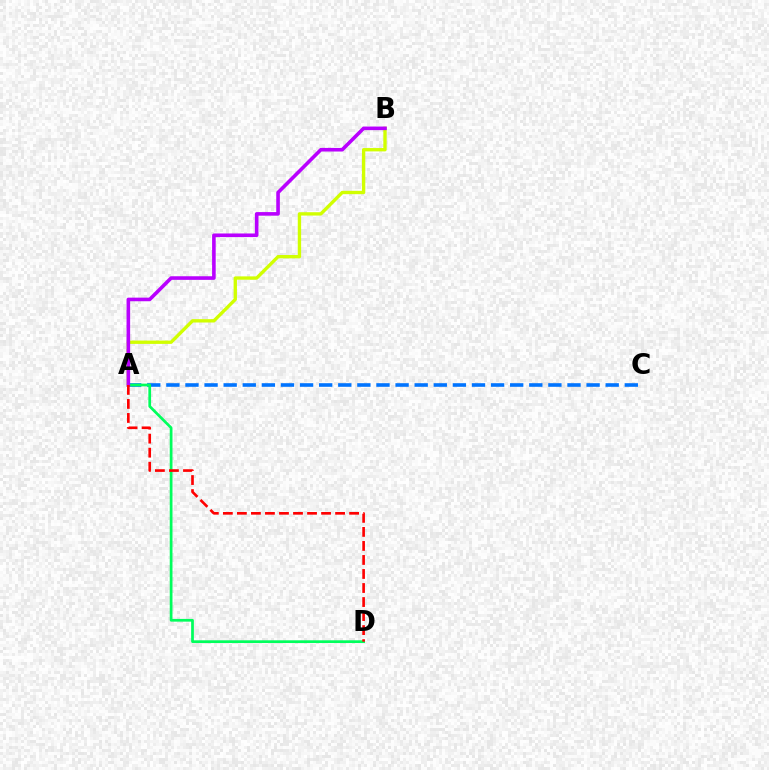{('A', 'B'): [{'color': '#d1ff00', 'line_style': 'solid', 'thickness': 2.41}, {'color': '#b900ff', 'line_style': 'solid', 'thickness': 2.59}], ('A', 'C'): [{'color': '#0074ff', 'line_style': 'dashed', 'thickness': 2.59}], ('A', 'D'): [{'color': '#00ff5c', 'line_style': 'solid', 'thickness': 1.96}, {'color': '#ff0000', 'line_style': 'dashed', 'thickness': 1.91}]}